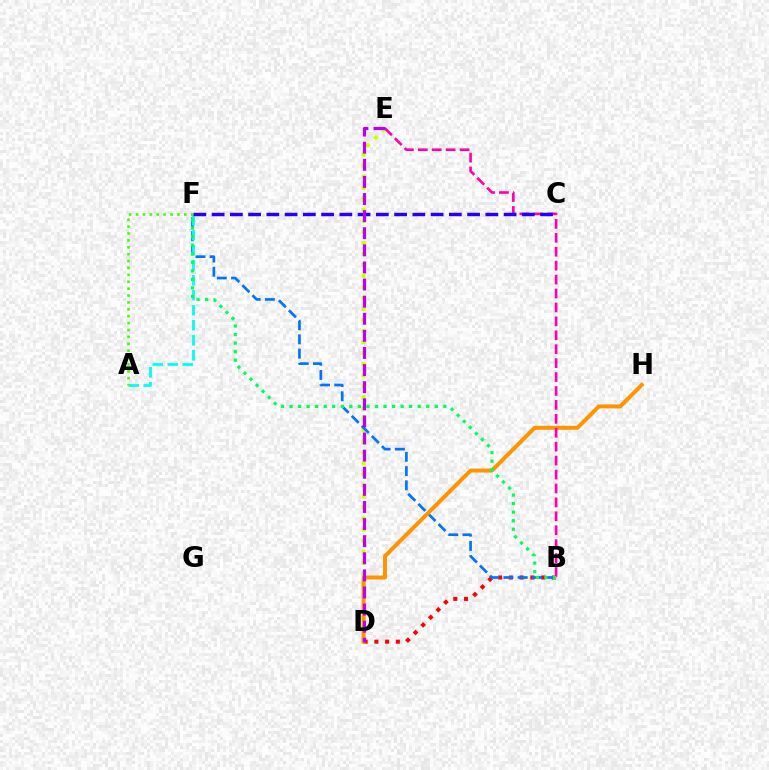{('B', 'D'): [{'color': '#ff0000', 'line_style': 'dotted', 'thickness': 2.92}], ('D', 'E'): [{'color': '#d1ff00', 'line_style': 'dotted', 'thickness': 3.0}, {'color': '#b900ff', 'line_style': 'dashed', 'thickness': 2.32}], ('B', 'F'): [{'color': '#0074ff', 'line_style': 'dashed', 'thickness': 1.93}, {'color': '#00ff5c', 'line_style': 'dotted', 'thickness': 2.32}], ('A', 'F'): [{'color': '#00fff6', 'line_style': 'dashed', 'thickness': 2.04}, {'color': '#3dff00', 'line_style': 'dotted', 'thickness': 1.87}], ('D', 'H'): [{'color': '#ff9400', 'line_style': 'solid', 'thickness': 2.86}], ('B', 'E'): [{'color': '#ff00ac', 'line_style': 'dashed', 'thickness': 1.89}], ('C', 'F'): [{'color': '#2500ff', 'line_style': 'dashed', 'thickness': 2.48}]}